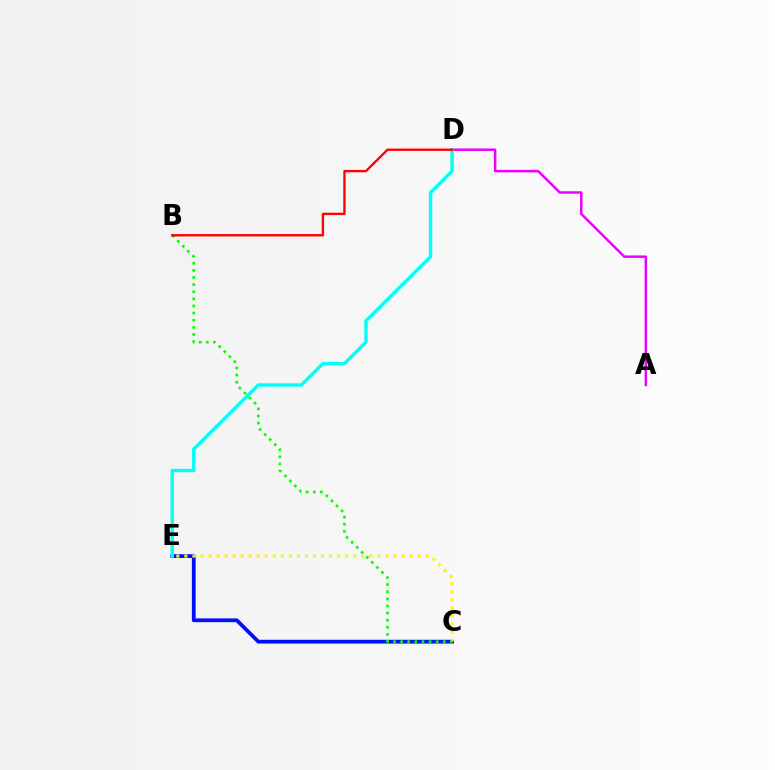{('C', 'E'): [{'color': '#0010ff', 'line_style': 'solid', 'thickness': 2.72}, {'color': '#fcf500', 'line_style': 'dotted', 'thickness': 2.18}], ('A', 'D'): [{'color': '#ee00ff', 'line_style': 'solid', 'thickness': 1.78}], ('D', 'E'): [{'color': '#00fff6', 'line_style': 'solid', 'thickness': 2.44}], ('B', 'C'): [{'color': '#08ff00', 'line_style': 'dotted', 'thickness': 1.93}], ('B', 'D'): [{'color': '#ff0000', 'line_style': 'solid', 'thickness': 1.69}]}